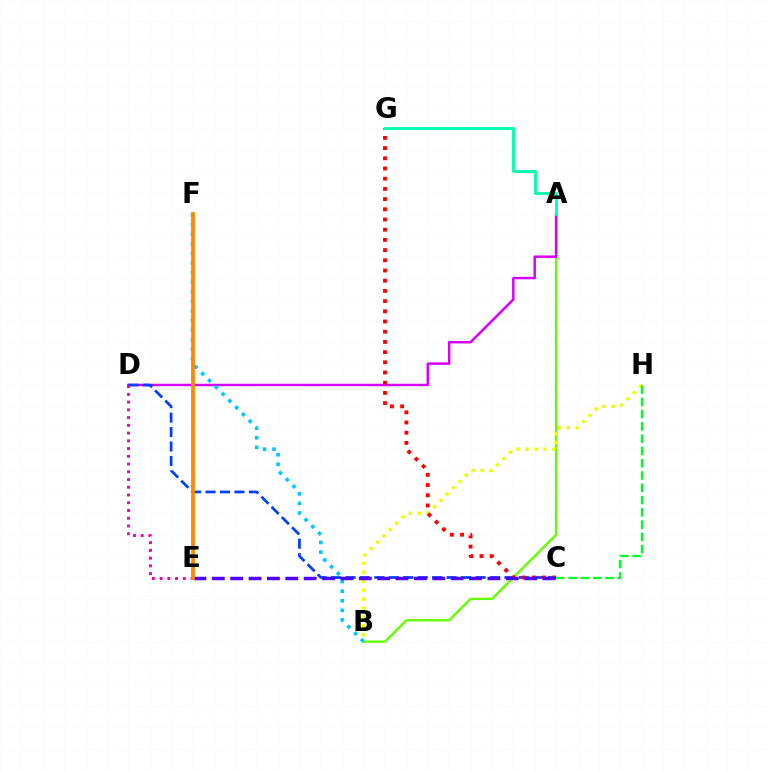{('A', 'B'): [{'color': '#66ff00', 'line_style': 'solid', 'thickness': 1.73}], ('A', 'D'): [{'color': '#d600ff', 'line_style': 'solid', 'thickness': 1.78}], ('C', 'D'): [{'color': '#003fff', 'line_style': 'dashed', 'thickness': 1.96}], ('B', 'H'): [{'color': '#eeff00', 'line_style': 'dotted', 'thickness': 2.43}], ('C', 'G'): [{'color': '#ff0000', 'line_style': 'dotted', 'thickness': 2.77}], ('B', 'F'): [{'color': '#00c7ff', 'line_style': 'dotted', 'thickness': 2.61}], ('C', 'E'): [{'color': '#4f00ff', 'line_style': 'dashed', 'thickness': 2.5}], ('D', 'E'): [{'color': '#ff00a0', 'line_style': 'dotted', 'thickness': 2.1}], ('C', 'H'): [{'color': '#00ff27', 'line_style': 'dashed', 'thickness': 1.67}], ('A', 'G'): [{'color': '#00ffaf', 'line_style': 'solid', 'thickness': 2.07}], ('E', 'F'): [{'color': '#ff8800', 'line_style': 'solid', 'thickness': 2.73}]}